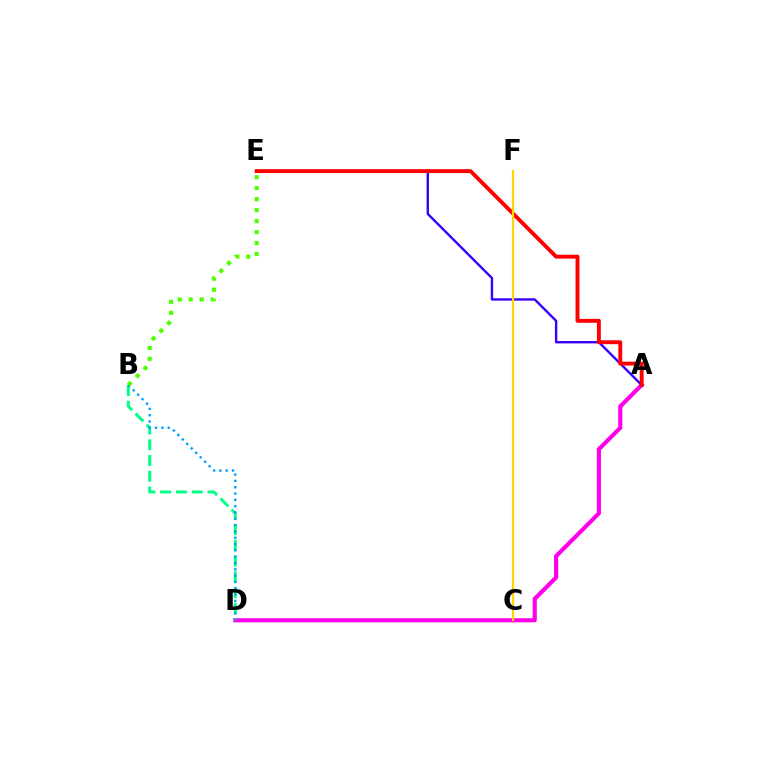{('A', 'D'): [{'color': '#ff00ed', 'line_style': 'solid', 'thickness': 2.98}], ('A', 'E'): [{'color': '#3700ff', 'line_style': 'solid', 'thickness': 1.71}, {'color': '#ff0000', 'line_style': 'solid', 'thickness': 2.81}], ('B', 'D'): [{'color': '#00ff86', 'line_style': 'dashed', 'thickness': 2.14}, {'color': '#009eff', 'line_style': 'dotted', 'thickness': 1.71}], ('C', 'F'): [{'color': '#ffd500', 'line_style': 'solid', 'thickness': 1.56}], ('B', 'E'): [{'color': '#4fff00', 'line_style': 'dotted', 'thickness': 2.98}]}